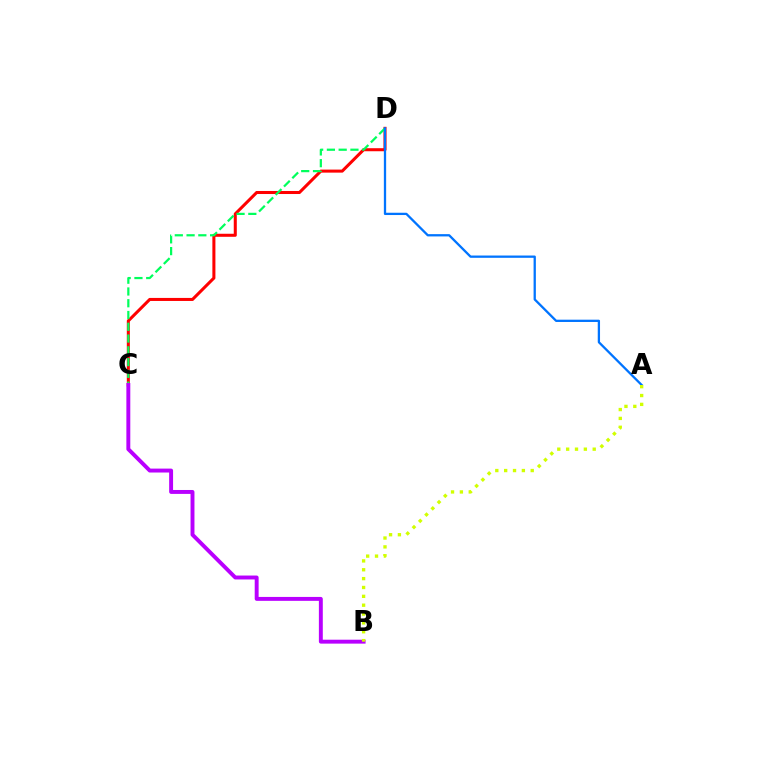{('C', 'D'): [{'color': '#ff0000', 'line_style': 'solid', 'thickness': 2.19}, {'color': '#00ff5c', 'line_style': 'dashed', 'thickness': 1.6}], ('A', 'D'): [{'color': '#0074ff', 'line_style': 'solid', 'thickness': 1.65}], ('B', 'C'): [{'color': '#b900ff', 'line_style': 'solid', 'thickness': 2.82}], ('A', 'B'): [{'color': '#d1ff00', 'line_style': 'dotted', 'thickness': 2.41}]}